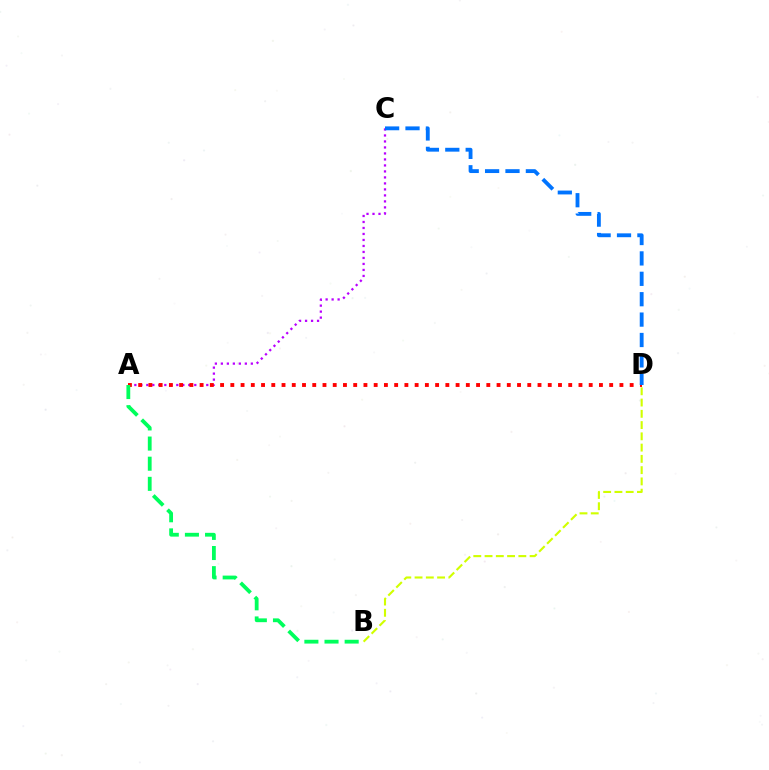{('A', 'C'): [{'color': '#b900ff', 'line_style': 'dotted', 'thickness': 1.63}], ('A', 'D'): [{'color': '#ff0000', 'line_style': 'dotted', 'thickness': 2.78}], ('B', 'D'): [{'color': '#d1ff00', 'line_style': 'dashed', 'thickness': 1.53}], ('C', 'D'): [{'color': '#0074ff', 'line_style': 'dashed', 'thickness': 2.77}], ('A', 'B'): [{'color': '#00ff5c', 'line_style': 'dashed', 'thickness': 2.74}]}